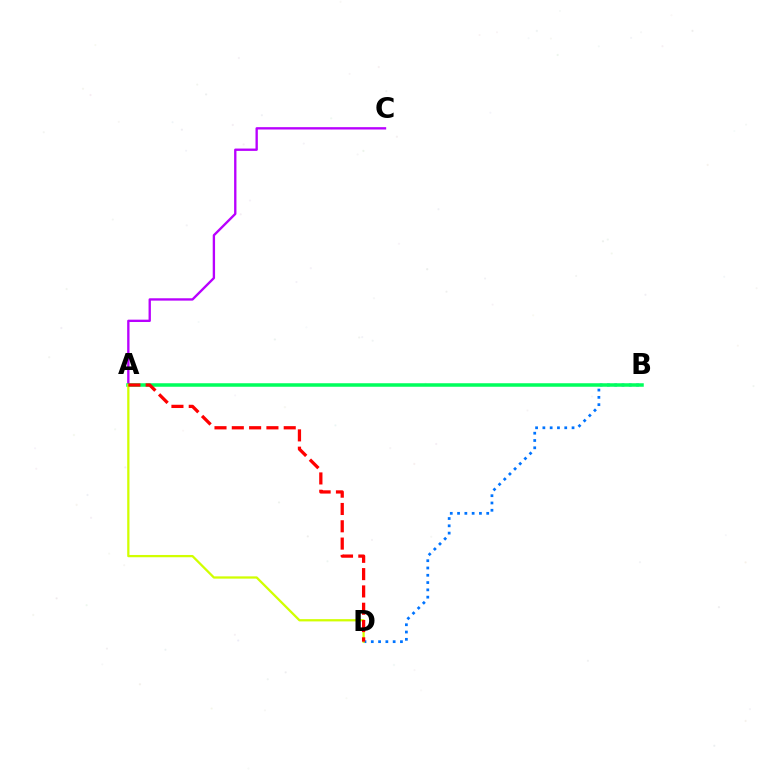{('B', 'D'): [{'color': '#0074ff', 'line_style': 'dotted', 'thickness': 1.98}], ('A', 'C'): [{'color': '#b900ff', 'line_style': 'solid', 'thickness': 1.69}], ('A', 'B'): [{'color': '#00ff5c', 'line_style': 'solid', 'thickness': 2.53}], ('A', 'D'): [{'color': '#d1ff00', 'line_style': 'solid', 'thickness': 1.63}, {'color': '#ff0000', 'line_style': 'dashed', 'thickness': 2.35}]}